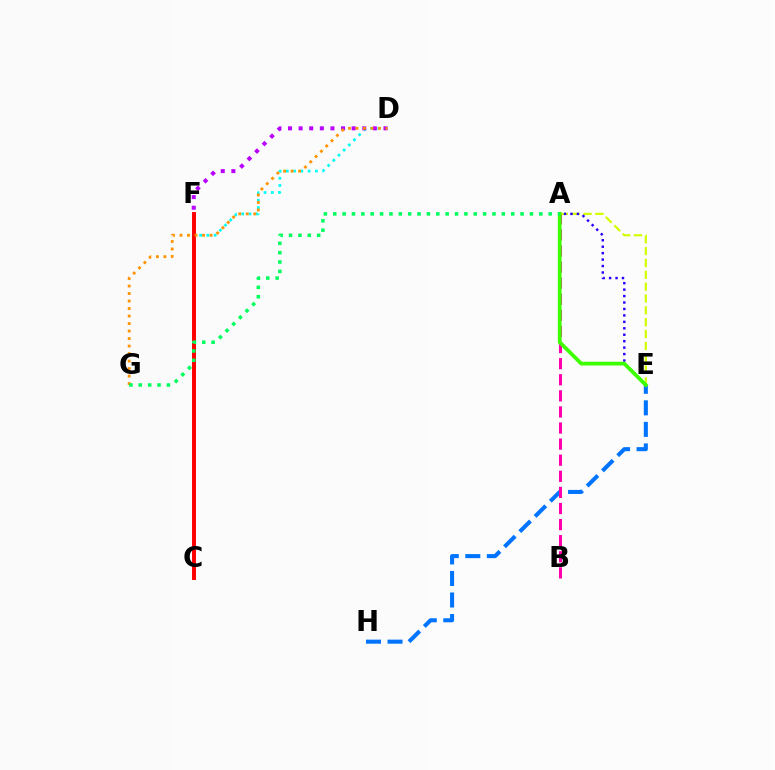{('A', 'E'): [{'color': '#d1ff00', 'line_style': 'dashed', 'thickness': 1.61}, {'color': '#2500ff', 'line_style': 'dotted', 'thickness': 1.75}, {'color': '#3dff00', 'line_style': 'solid', 'thickness': 2.7}], ('E', 'H'): [{'color': '#0074ff', 'line_style': 'dashed', 'thickness': 2.93}], ('C', 'D'): [{'color': '#00fff6', 'line_style': 'dotted', 'thickness': 1.98}], ('D', 'F'): [{'color': '#b900ff', 'line_style': 'dotted', 'thickness': 2.88}], ('A', 'B'): [{'color': '#ff00ac', 'line_style': 'dashed', 'thickness': 2.19}], ('C', 'F'): [{'color': '#ff0000', 'line_style': 'solid', 'thickness': 2.85}], ('D', 'G'): [{'color': '#ff9400', 'line_style': 'dotted', 'thickness': 2.04}], ('A', 'G'): [{'color': '#00ff5c', 'line_style': 'dotted', 'thickness': 2.54}]}